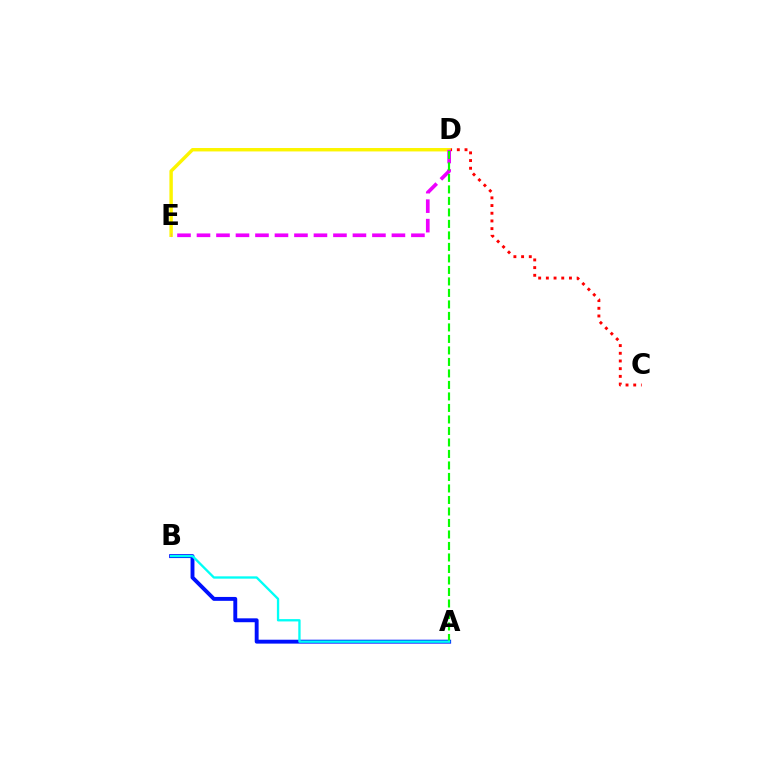{('C', 'D'): [{'color': '#ff0000', 'line_style': 'dotted', 'thickness': 2.09}], ('D', 'E'): [{'color': '#fcf500', 'line_style': 'solid', 'thickness': 2.46}, {'color': '#ee00ff', 'line_style': 'dashed', 'thickness': 2.65}], ('A', 'B'): [{'color': '#0010ff', 'line_style': 'solid', 'thickness': 2.8}, {'color': '#00fff6', 'line_style': 'solid', 'thickness': 1.68}], ('A', 'D'): [{'color': '#08ff00', 'line_style': 'dashed', 'thickness': 1.56}]}